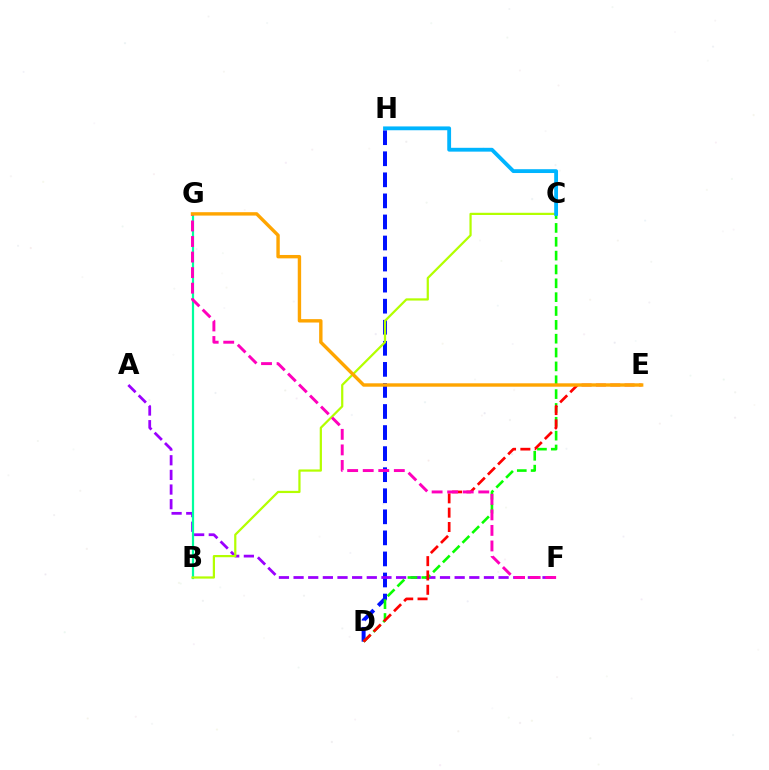{('D', 'H'): [{'color': '#0010ff', 'line_style': 'dashed', 'thickness': 2.86}], ('A', 'F'): [{'color': '#9b00ff', 'line_style': 'dashed', 'thickness': 1.99}], ('C', 'D'): [{'color': '#08ff00', 'line_style': 'dashed', 'thickness': 1.88}], ('D', 'E'): [{'color': '#ff0000', 'line_style': 'dashed', 'thickness': 1.95}], ('B', 'G'): [{'color': '#00ff9d', 'line_style': 'solid', 'thickness': 1.59}], ('B', 'C'): [{'color': '#b3ff00', 'line_style': 'solid', 'thickness': 1.6}], ('F', 'G'): [{'color': '#ff00bd', 'line_style': 'dashed', 'thickness': 2.11}], ('E', 'G'): [{'color': '#ffa500', 'line_style': 'solid', 'thickness': 2.45}], ('C', 'H'): [{'color': '#00b5ff', 'line_style': 'solid', 'thickness': 2.75}]}